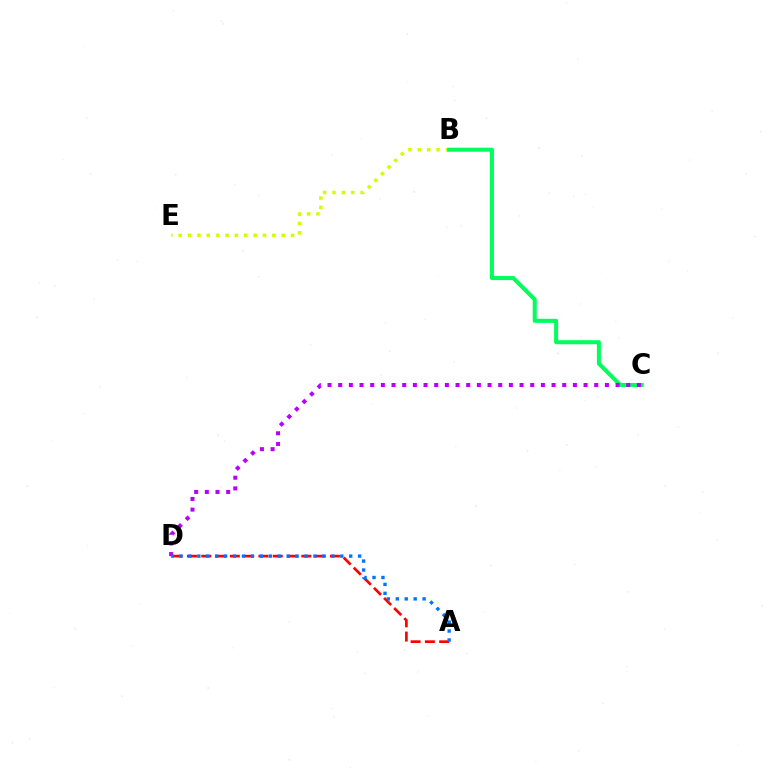{('B', 'E'): [{'color': '#d1ff00', 'line_style': 'dotted', 'thickness': 2.54}], ('A', 'D'): [{'color': '#ff0000', 'line_style': 'dashed', 'thickness': 1.94}, {'color': '#0074ff', 'line_style': 'dotted', 'thickness': 2.43}], ('B', 'C'): [{'color': '#00ff5c', 'line_style': 'solid', 'thickness': 2.9}], ('C', 'D'): [{'color': '#b900ff', 'line_style': 'dotted', 'thickness': 2.9}]}